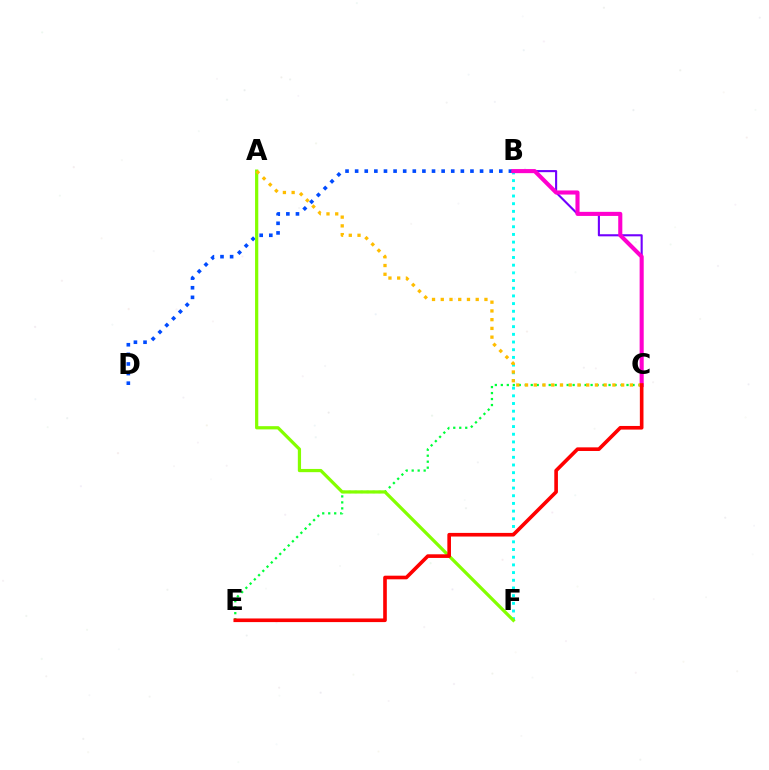{('C', 'E'): [{'color': '#00ff39', 'line_style': 'dotted', 'thickness': 1.63}, {'color': '#ff0000', 'line_style': 'solid', 'thickness': 2.62}], ('B', 'D'): [{'color': '#004bff', 'line_style': 'dotted', 'thickness': 2.61}], ('B', 'F'): [{'color': '#00fff6', 'line_style': 'dotted', 'thickness': 2.09}], ('B', 'C'): [{'color': '#7200ff', 'line_style': 'solid', 'thickness': 1.52}, {'color': '#ff00cf', 'line_style': 'solid', 'thickness': 2.94}], ('A', 'F'): [{'color': '#84ff00', 'line_style': 'solid', 'thickness': 2.32}], ('A', 'C'): [{'color': '#ffbd00', 'line_style': 'dotted', 'thickness': 2.37}]}